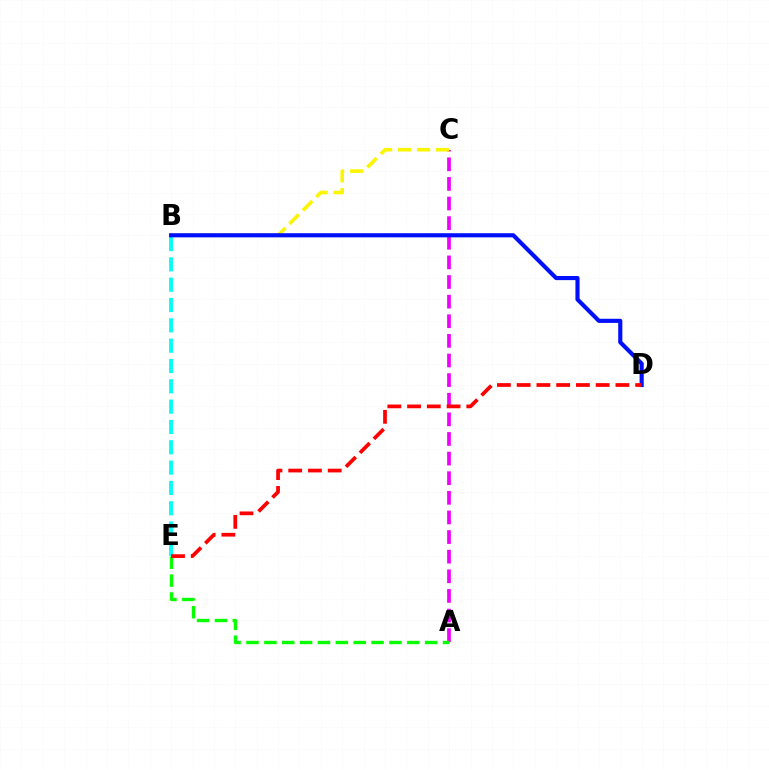{('A', 'C'): [{'color': '#ee00ff', 'line_style': 'dashed', 'thickness': 2.67}], ('A', 'E'): [{'color': '#08ff00', 'line_style': 'dashed', 'thickness': 2.43}], ('B', 'E'): [{'color': '#00fff6', 'line_style': 'dashed', 'thickness': 2.76}], ('B', 'C'): [{'color': '#fcf500', 'line_style': 'dashed', 'thickness': 2.58}], ('B', 'D'): [{'color': '#0010ff', 'line_style': 'solid', 'thickness': 2.98}], ('D', 'E'): [{'color': '#ff0000', 'line_style': 'dashed', 'thickness': 2.68}]}